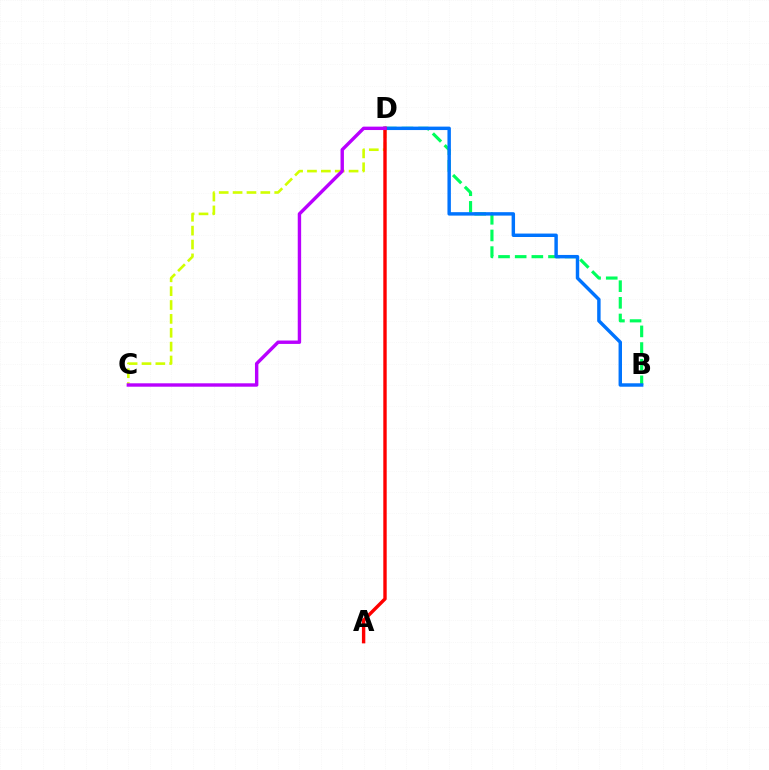{('B', 'D'): [{'color': '#00ff5c', 'line_style': 'dashed', 'thickness': 2.26}, {'color': '#0074ff', 'line_style': 'solid', 'thickness': 2.47}], ('C', 'D'): [{'color': '#d1ff00', 'line_style': 'dashed', 'thickness': 1.88}, {'color': '#b900ff', 'line_style': 'solid', 'thickness': 2.45}], ('A', 'D'): [{'color': '#ff0000', 'line_style': 'solid', 'thickness': 2.44}]}